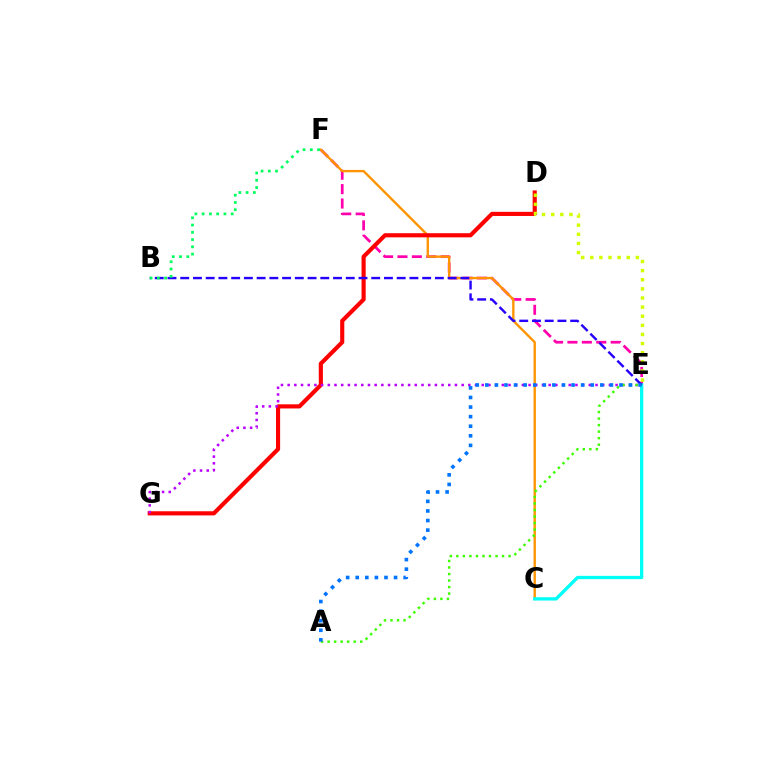{('E', 'F'): [{'color': '#ff00ac', 'line_style': 'dashed', 'thickness': 1.96}], ('C', 'F'): [{'color': '#ff9400', 'line_style': 'solid', 'thickness': 1.7}], ('D', 'G'): [{'color': '#ff0000', 'line_style': 'solid', 'thickness': 2.98}], ('E', 'G'): [{'color': '#b900ff', 'line_style': 'dotted', 'thickness': 1.82}], ('A', 'E'): [{'color': '#3dff00', 'line_style': 'dotted', 'thickness': 1.77}, {'color': '#0074ff', 'line_style': 'dotted', 'thickness': 2.6}], ('C', 'E'): [{'color': '#00fff6', 'line_style': 'solid', 'thickness': 2.38}], ('D', 'E'): [{'color': '#d1ff00', 'line_style': 'dotted', 'thickness': 2.48}], ('B', 'E'): [{'color': '#2500ff', 'line_style': 'dashed', 'thickness': 1.73}], ('B', 'F'): [{'color': '#00ff5c', 'line_style': 'dotted', 'thickness': 1.97}]}